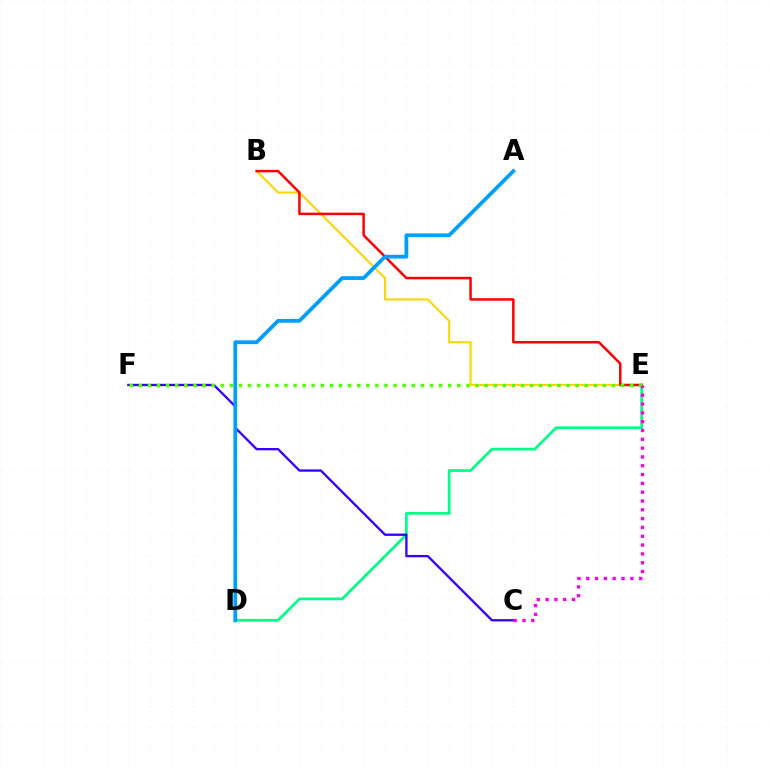{('D', 'E'): [{'color': '#00ff86', 'line_style': 'solid', 'thickness': 1.96}], ('B', 'E'): [{'color': '#ffd500', 'line_style': 'solid', 'thickness': 1.5}, {'color': '#ff0000', 'line_style': 'solid', 'thickness': 1.8}], ('C', 'F'): [{'color': '#3700ff', 'line_style': 'solid', 'thickness': 1.68}], ('E', 'F'): [{'color': '#4fff00', 'line_style': 'dotted', 'thickness': 2.47}], ('C', 'E'): [{'color': '#ff00ed', 'line_style': 'dotted', 'thickness': 2.4}], ('A', 'D'): [{'color': '#009eff', 'line_style': 'solid', 'thickness': 2.71}]}